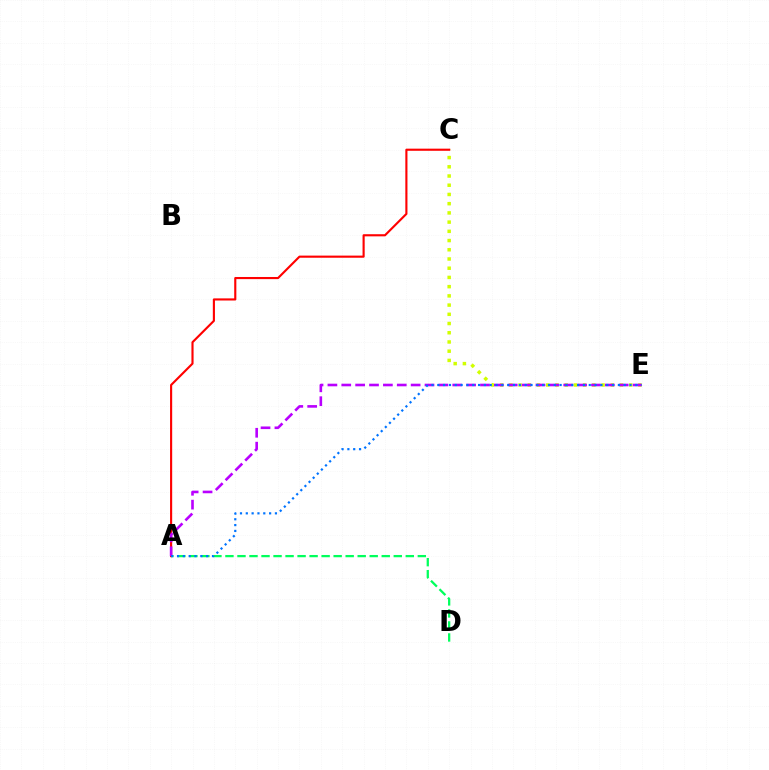{('C', 'E'): [{'color': '#d1ff00', 'line_style': 'dotted', 'thickness': 2.5}], ('A', 'D'): [{'color': '#00ff5c', 'line_style': 'dashed', 'thickness': 1.63}], ('A', 'C'): [{'color': '#ff0000', 'line_style': 'solid', 'thickness': 1.54}], ('A', 'E'): [{'color': '#b900ff', 'line_style': 'dashed', 'thickness': 1.88}, {'color': '#0074ff', 'line_style': 'dotted', 'thickness': 1.58}]}